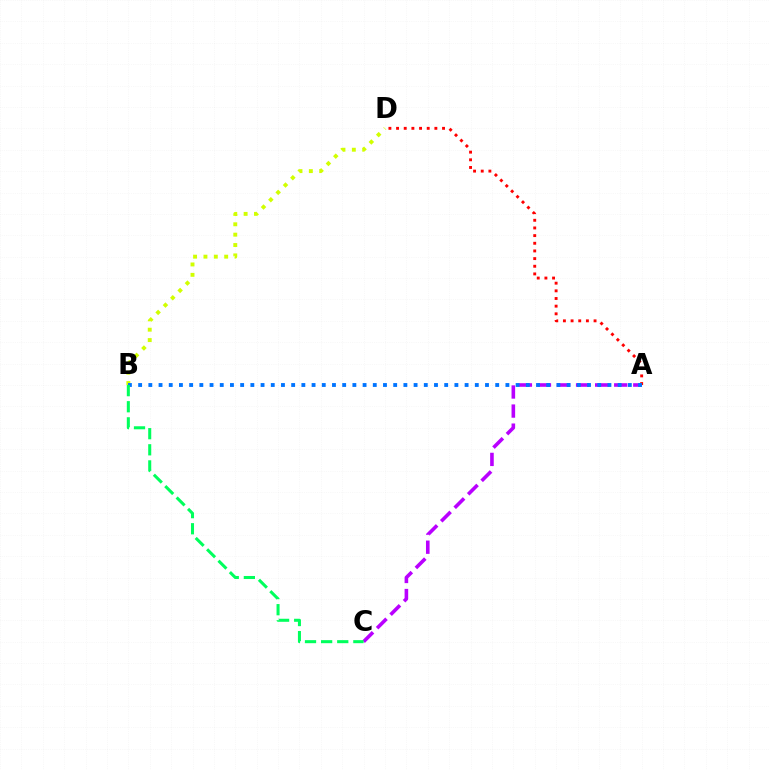{('A', 'C'): [{'color': '#b900ff', 'line_style': 'dashed', 'thickness': 2.59}], ('B', 'D'): [{'color': '#d1ff00', 'line_style': 'dotted', 'thickness': 2.82}], ('A', 'D'): [{'color': '#ff0000', 'line_style': 'dotted', 'thickness': 2.08}], ('A', 'B'): [{'color': '#0074ff', 'line_style': 'dotted', 'thickness': 2.77}], ('B', 'C'): [{'color': '#00ff5c', 'line_style': 'dashed', 'thickness': 2.19}]}